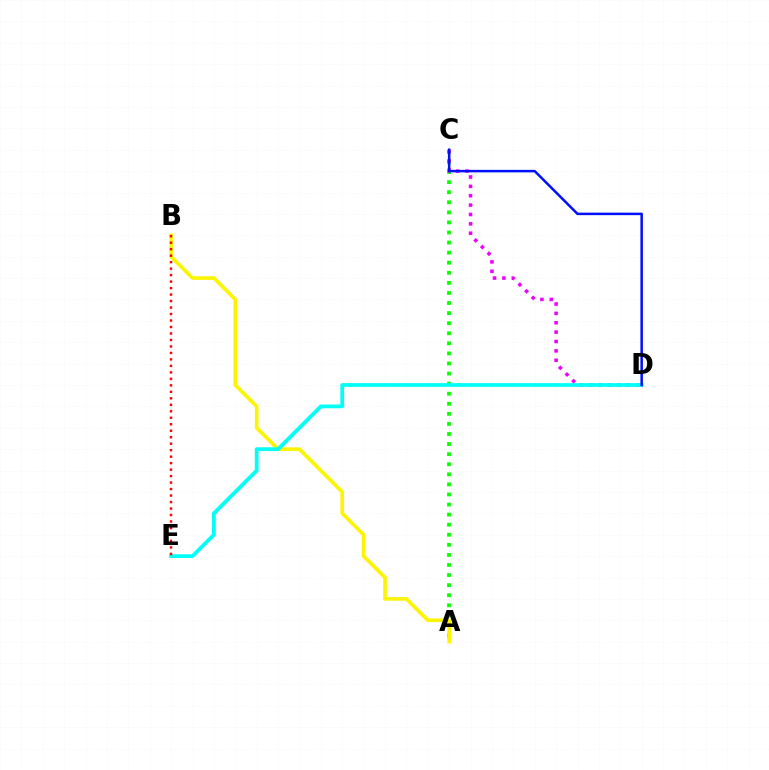{('A', 'C'): [{'color': '#08ff00', 'line_style': 'dotted', 'thickness': 2.74}], ('A', 'B'): [{'color': '#fcf500', 'line_style': 'solid', 'thickness': 2.62}], ('C', 'D'): [{'color': '#ee00ff', 'line_style': 'dotted', 'thickness': 2.55}, {'color': '#0010ff', 'line_style': 'solid', 'thickness': 1.8}], ('D', 'E'): [{'color': '#00fff6', 'line_style': 'solid', 'thickness': 2.71}], ('B', 'E'): [{'color': '#ff0000', 'line_style': 'dotted', 'thickness': 1.76}]}